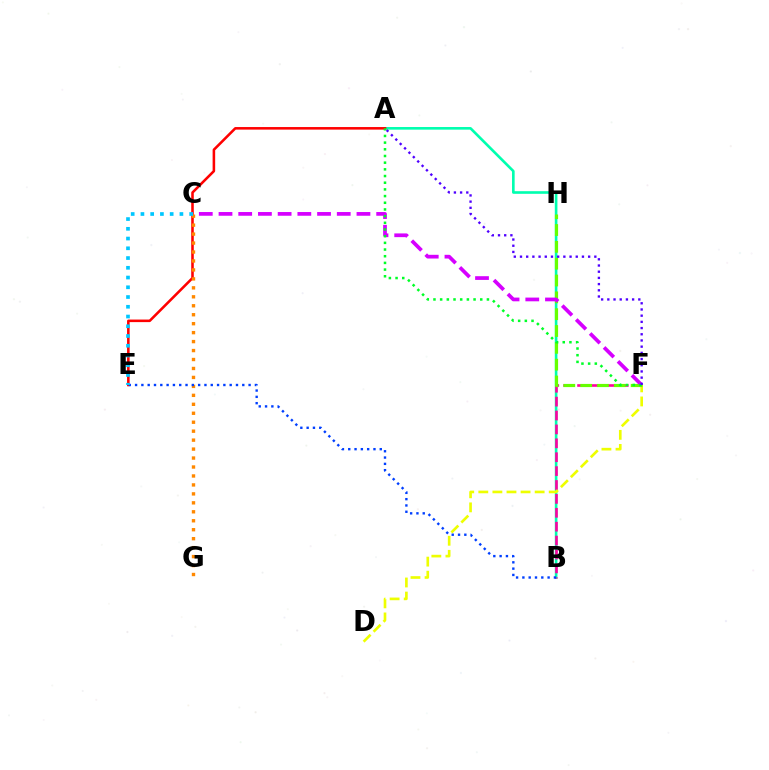{('A', 'B'): [{'color': '#00ffaf', 'line_style': 'solid', 'thickness': 1.89}], ('B', 'F'): [{'color': '#ff00a0', 'line_style': 'dashed', 'thickness': 1.89}], ('D', 'F'): [{'color': '#eeff00', 'line_style': 'dashed', 'thickness': 1.91}], ('A', 'E'): [{'color': '#ff0000', 'line_style': 'solid', 'thickness': 1.84}], ('C', 'G'): [{'color': '#ff8800', 'line_style': 'dotted', 'thickness': 2.43}], ('F', 'H'): [{'color': '#66ff00', 'line_style': 'dashed', 'thickness': 2.29}], ('B', 'E'): [{'color': '#003fff', 'line_style': 'dotted', 'thickness': 1.71}], ('C', 'F'): [{'color': '#d600ff', 'line_style': 'dashed', 'thickness': 2.68}], ('C', 'E'): [{'color': '#00c7ff', 'line_style': 'dotted', 'thickness': 2.65}], ('A', 'F'): [{'color': '#00ff27', 'line_style': 'dotted', 'thickness': 1.82}, {'color': '#4f00ff', 'line_style': 'dotted', 'thickness': 1.68}]}